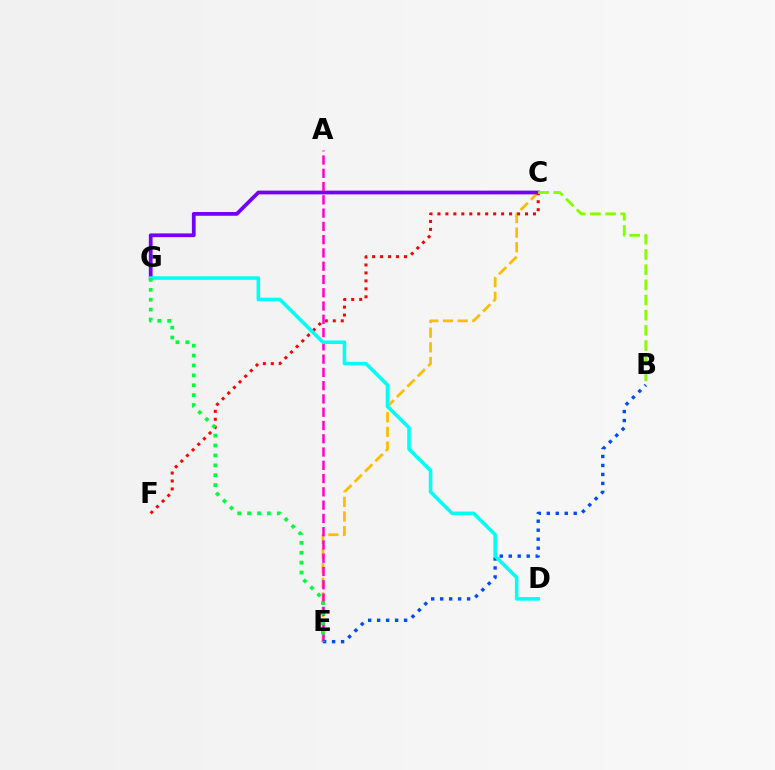{('C', 'E'): [{'color': '#ffbd00', 'line_style': 'dashed', 'thickness': 1.99}], ('C', 'G'): [{'color': '#7200ff', 'line_style': 'solid', 'thickness': 2.69}], ('C', 'F'): [{'color': '#ff0000', 'line_style': 'dotted', 'thickness': 2.16}], ('A', 'E'): [{'color': '#ff00cf', 'line_style': 'dashed', 'thickness': 1.8}], ('B', 'E'): [{'color': '#004bff', 'line_style': 'dotted', 'thickness': 2.44}], ('B', 'C'): [{'color': '#84ff00', 'line_style': 'dashed', 'thickness': 2.06}], ('D', 'G'): [{'color': '#00fff6', 'line_style': 'solid', 'thickness': 2.57}], ('E', 'G'): [{'color': '#00ff39', 'line_style': 'dotted', 'thickness': 2.69}]}